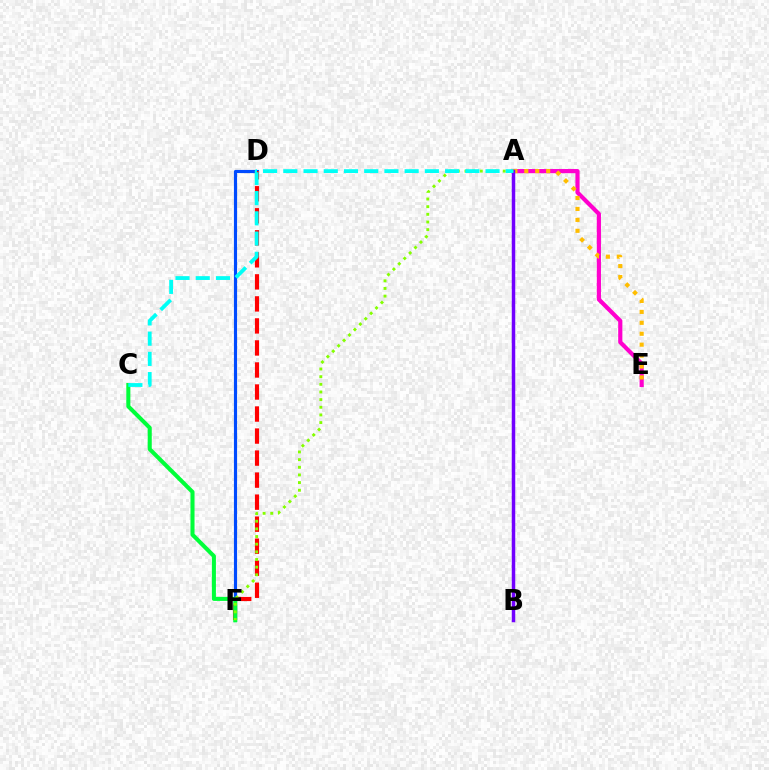{('D', 'F'): [{'color': '#004bff', 'line_style': 'solid', 'thickness': 2.27}, {'color': '#ff0000', 'line_style': 'dashed', 'thickness': 2.99}], ('A', 'E'): [{'color': '#ff00cf', 'line_style': 'solid', 'thickness': 3.0}, {'color': '#ffbd00', 'line_style': 'dotted', 'thickness': 2.97}], ('C', 'F'): [{'color': '#00ff39', 'line_style': 'solid', 'thickness': 2.92}], ('A', 'B'): [{'color': '#7200ff', 'line_style': 'solid', 'thickness': 2.51}], ('A', 'F'): [{'color': '#84ff00', 'line_style': 'dotted', 'thickness': 2.08}], ('A', 'C'): [{'color': '#00fff6', 'line_style': 'dashed', 'thickness': 2.75}]}